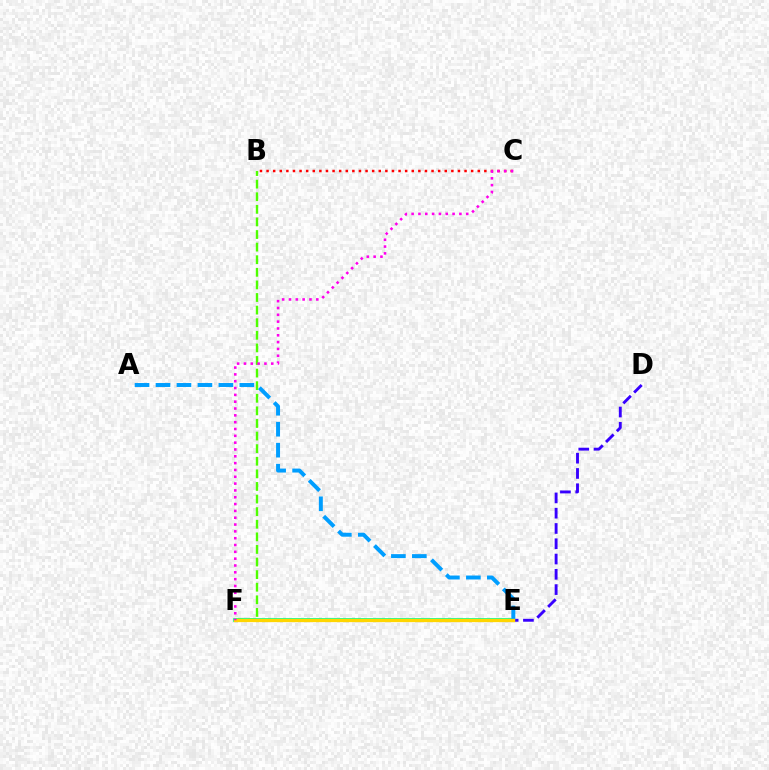{('E', 'F'): [{'color': '#00ff86', 'line_style': 'solid', 'thickness': 2.66}, {'color': '#ffd500', 'line_style': 'solid', 'thickness': 2.37}], ('B', 'F'): [{'color': '#4fff00', 'line_style': 'dashed', 'thickness': 1.71}], ('D', 'E'): [{'color': '#3700ff', 'line_style': 'dashed', 'thickness': 2.08}], ('A', 'E'): [{'color': '#009eff', 'line_style': 'dashed', 'thickness': 2.85}], ('B', 'C'): [{'color': '#ff0000', 'line_style': 'dotted', 'thickness': 1.79}], ('C', 'F'): [{'color': '#ff00ed', 'line_style': 'dotted', 'thickness': 1.85}]}